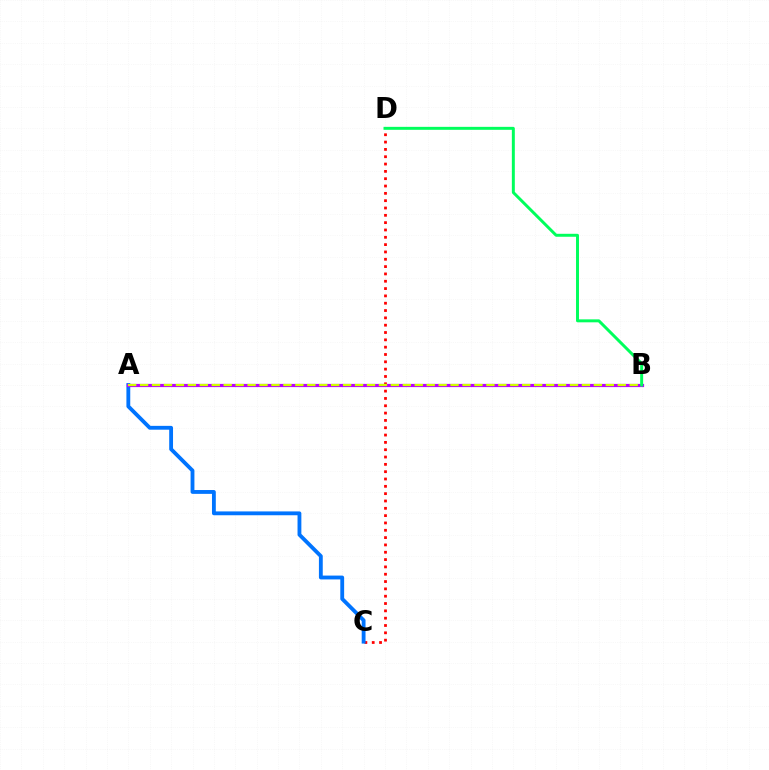{('C', 'D'): [{'color': '#ff0000', 'line_style': 'dotted', 'thickness': 1.99}], ('A', 'C'): [{'color': '#0074ff', 'line_style': 'solid', 'thickness': 2.76}], ('A', 'B'): [{'color': '#b900ff', 'line_style': 'solid', 'thickness': 2.3}, {'color': '#d1ff00', 'line_style': 'dashed', 'thickness': 1.62}], ('B', 'D'): [{'color': '#00ff5c', 'line_style': 'solid', 'thickness': 2.13}]}